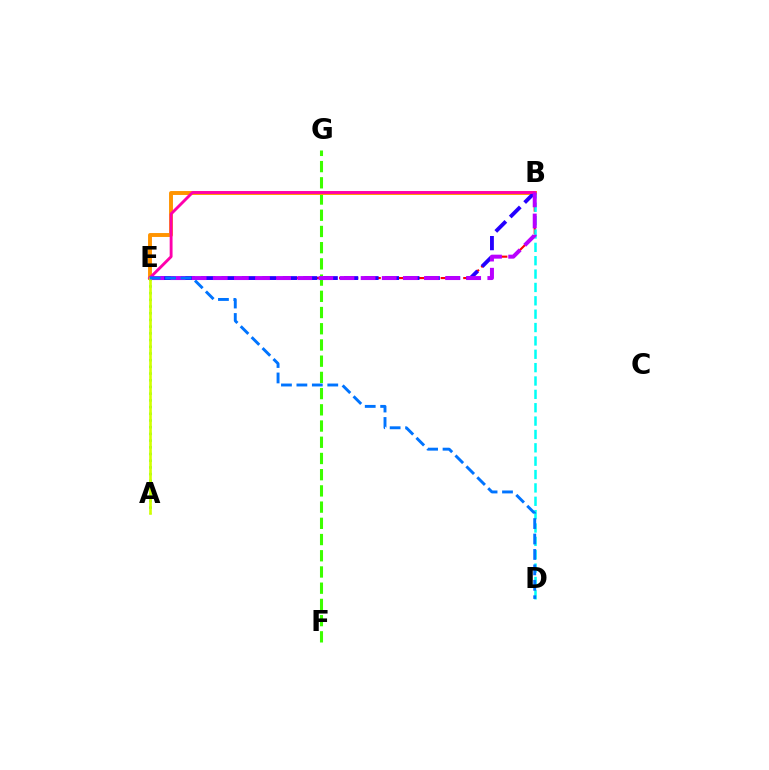{('B', 'E'): [{'color': '#ff0000', 'line_style': 'dashed', 'thickness': 1.53}, {'color': '#ff9400', 'line_style': 'solid', 'thickness': 2.82}, {'color': '#2500ff', 'line_style': 'dashed', 'thickness': 2.77}, {'color': '#ff00ac', 'line_style': 'solid', 'thickness': 2.07}, {'color': '#b900ff', 'line_style': 'dashed', 'thickness': 2.87}], ('F', 'G'): [{'color': '#3dff00', 'line_style': 'dashed', 'thickness': 2.2}], ('B', 'D'): [{'color': '#00fff6', 'line_style': 'dashed', 'thickness': 1.82}], ('A', 'E'): [{'color': '#00ff5c', 'line_style': 'dotted', 'thickness': 1.82}, {'color': '#d1ff00', 'line_style': 'solid', 'thickness': 1.9}], ('D', 'E'): [{'color': '#0074ff', 'line_style': 'dashed', 'thickness': 2.1}]}